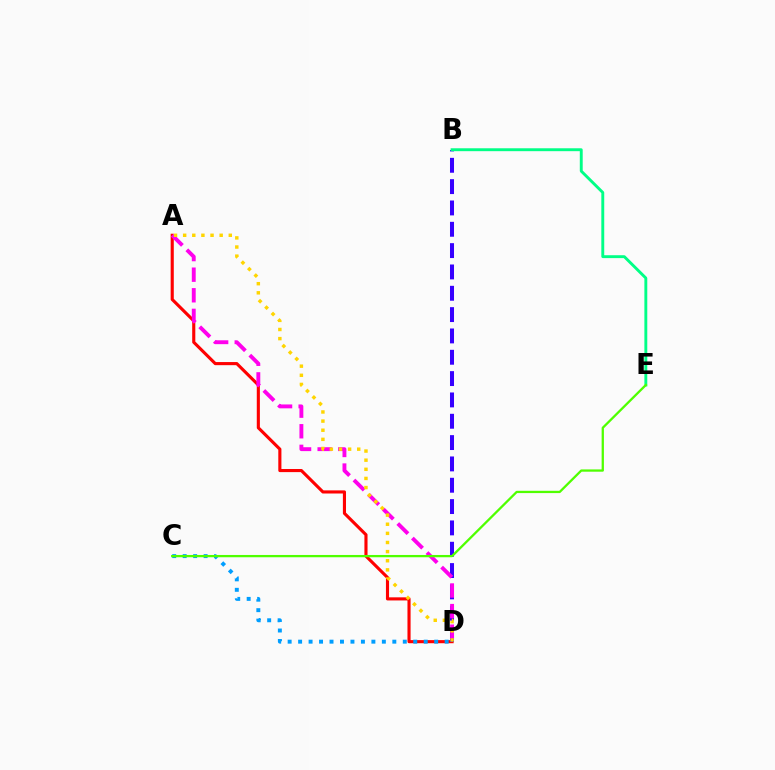{('A', 'D'): [{'color': '#ff0000', 'line_style': 'solid', 'thickness': 2.24}, {'color': '#ff00ed', 'line_style': 'dashed', 'thickness': 2.8}, {'color': '#ffd500', 'line_style': 'dotted', 'thickness': 2.48}], ('C', 'D'): [{'color': '#009eff', 'line_style': 'dotted', 'thickness': 2.84}], ('B', 'D'): [{'color': '#3700ff', 'line_style': 'dashed', 'thickness': 2.9}], ('B', 'E'): [{'color': '#00ff86', 'line_style': 'solid', 'thickness': 2.09}], ('C', 'E'): [{'color': '#4fff00', 'line_style': 'solid', 'thickness': 1.65}]}